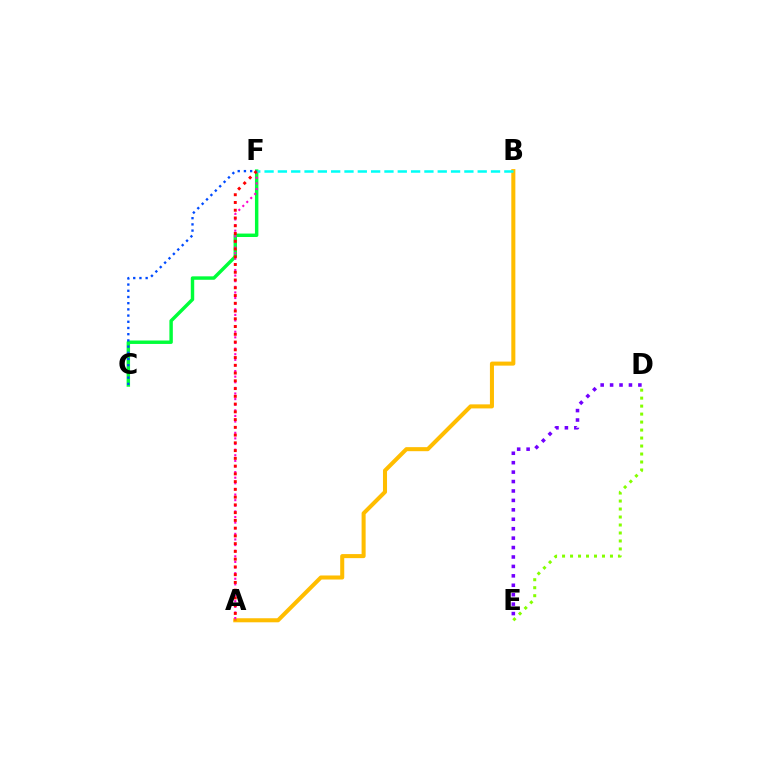{('C', 'F'): [{'color': '#00ff39', 'line_style': 'solid', 'thickness': 2.48}, {'color': '#004bff', 'line_style': 'dotted', 'thickness': 1.69}], ('A', 'B'): [{'color': '#ffbd00', 'line_style': 'solid', 'thickness': 2.91}], ('D', 'E'): [{'color': '#7200ff', 'line_style': 'dotted', 'thickness': 2.56}, {'color': '#84ff00', 'line_style': 'dotted', 'thickness': 2.17}], ('A', 'F'): [{'color': '#ff00cf', 'line_style': 'dotted', 'thickness': 1.53}, {'color': '#ff0000', 'line_style': 'dotted', 'thickness': 2.11}], ('B', 'F'): [{'color': '#00fff6', 'line_style': 'dashed', 'thickness': 1.81}]}